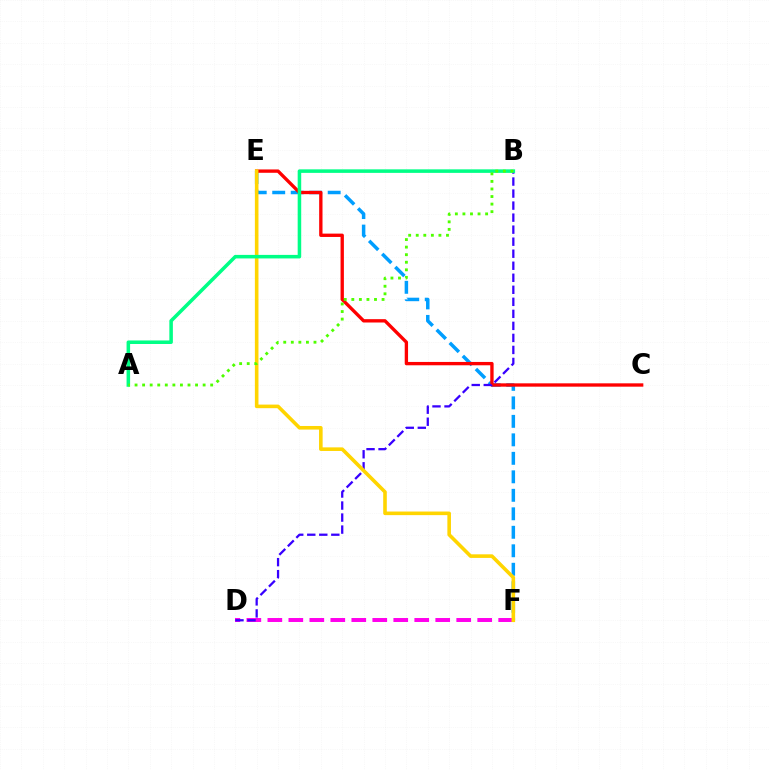{('E', 'F'): [{'color': '#009eff', 'line_style': 'dashed', 'thickness': 2.51}, {'color': '#ffd500', 'line_style': 'solid', 'thickness': 2.59}], ('D', 'F'): [{'color': '#ff00ed', 'line_style': 'dashed', 'thickness': 2.85}], ('C', 'E'): [{'color': '#ff0000', 'line_style': 'solid', 'thickness': 2.4}], ('B', 'D'): [{'color': '#3700ff', 'line_style': 'dashed', 'thickness': 1.63}], ('A', 'B'): [{'color': '#00ff86', 'line_style': 'solid', 'thickness': 2.55}, {'color': '#4fff00', 'line_style': 'dotted', 'thickness': 2.06}]}